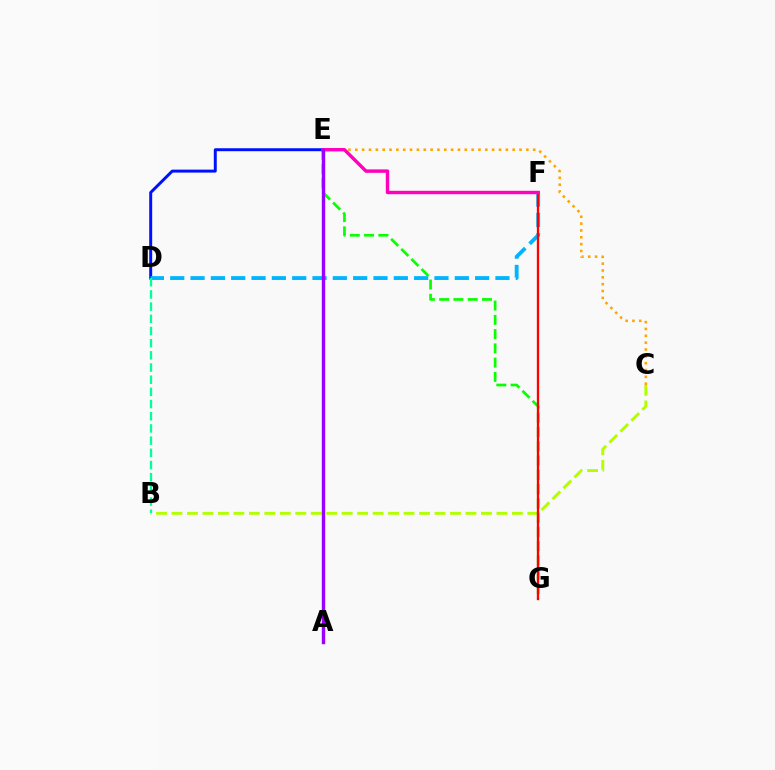{('D', 'E'): [{'color': '#0010ff', 'line_style': 'solid', 'thickness': 2.13}], ('C', 'E'): [{'color': '#ffa500', 'line_style': 'dotted', 'thickness': 1.86}], ('B', 'C'): [{'color': '#b3ff00', 'line_style': 'dashed', 'thickness': 2.1}], ('D', 'F'): [{'color': '#00b5ff', 'line_style': 'dashed', 'thickness': 2.76}], ('E', 'G'): [{'color': '#08ff00', 'line_style': 'dashed', 'thickness': 1.94}], ('F', 'G'): [{'color': '#ff0000', 'line_style': 'solid', 'thickness': 1.68}], ('E', 'F'): [{'color': '#ff00bd', 'line_style': 'solid', 'thickness': 2.46}], ('A', 'E'): [{'color': '#9b00ff', 'line_style': 'solid', 'thickness': 2.45}], ('B', 'D'): [{'color': '#00ff9d', 'line_style': 'dashed', 'thickness': 1.66}]}